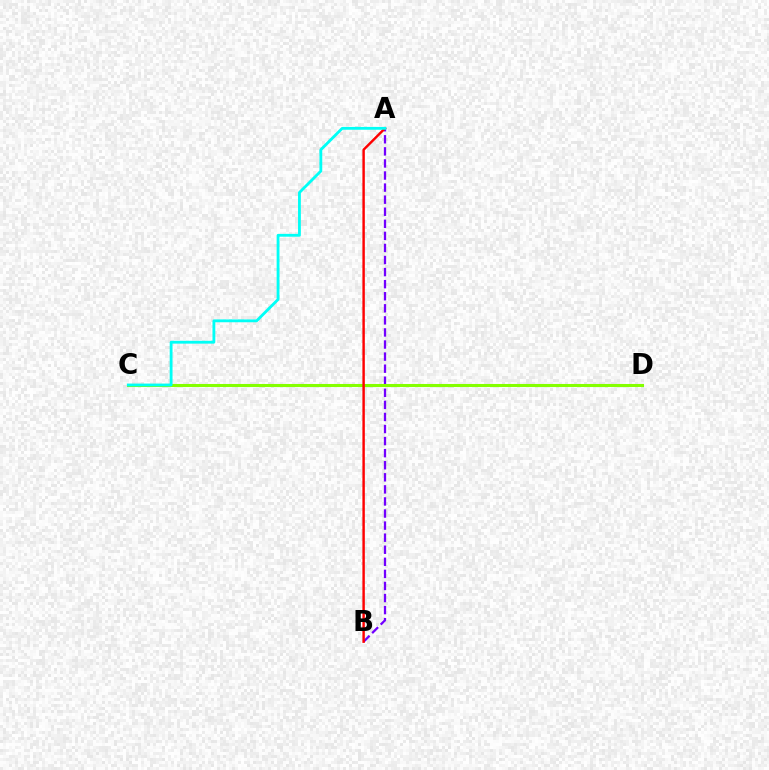{('A', 'B'): [{'color': '#7200ff', 'line_style': 'dashed', 'thickness': 1.64}, {'color': '#ff0000', 'line_style': 'solid', 'thickness': 1.75}], ('C', 'D'): [{'color': '#84ff00', 'line_style': 'solid', 'thickness': 2.2}], ('A', 'C'): [{'color': '#00fff6', 'line_style': 'solid', 'thickness': 2.04}]}